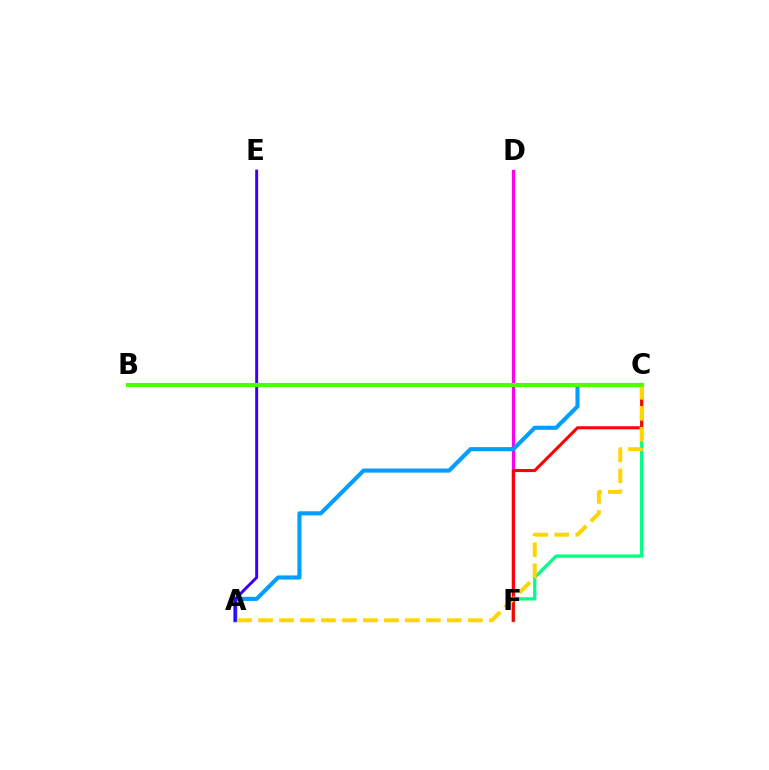{('D', 'F'): [{'color': '#ff00ed', 'line_style': 'solid', 'thickness': 2.33}], ('C', 'F'): [{'color': '#00ff86', 'line_style': 'solid', 'thickness': 2.34}, {'color': '#ff0000', 'line_style': 'solid', 'thickness': 2.2}], ('A', 'C'): [{'color': '#009eff', 'line_style': 'solid', 'thickness': 2.95}, {'color': '#ffd500', 'line_style': 'dashed', 'thickness': 2.85}], ('A', 'E'): [{'color': '#3700ff', 'line_style': 'solid', 'thickness': 2.12}], ('B', 'C'): [{'color': '#4fff00', 'line_style': 'solid', 'thickness': 2.94}]}